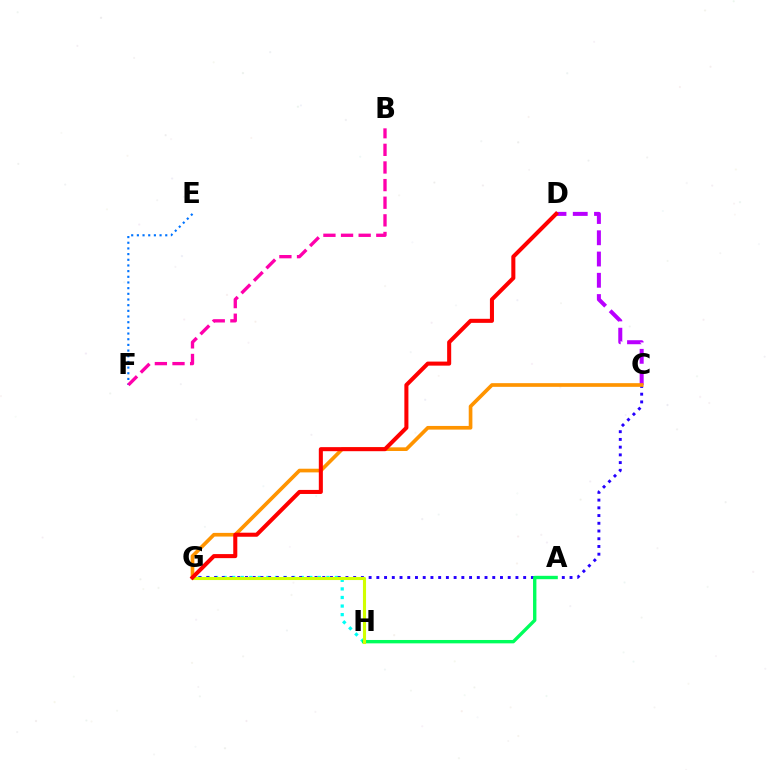{('G', 'H'): [{'color': '#00fff6', 'line_style': 'dotted', 'thickness': 2.33}, {'color': '#3dff00', 'line_style': 'dotted', 'thickness': 2.01}, {'color': '#d1ff00', 'line_style': 'solid', 'thickness': 2.23}], ('C', 'G'): [{'color': '#2500ff', 'line_style': 'dotted', 'thickness': 2.1}, {'color': '#ff9400', 'line_style': 'solid', 'thickness': 2.64}], ('E', 'F'): [{'color': '#0074ff', 'line_style': 'dotted', 'thickness': 1.54}], ('C', 'D'): [{'color': '#b900ff', 'line_style': 'dashed', 'thickness': 2.89}], ('A', 'H'): [{'color': '#00ff5c', 'line_style': 'solid', 'thickness': 2.43}], ('D', 'G'): [{'color': '#ff0000', 'line_style': 'solid', 'thickness': 2.92}], ('B', 'F'): [{'color': '#ff00ac', 'line_style': 'dashed', 'thickness': 2.39}]}